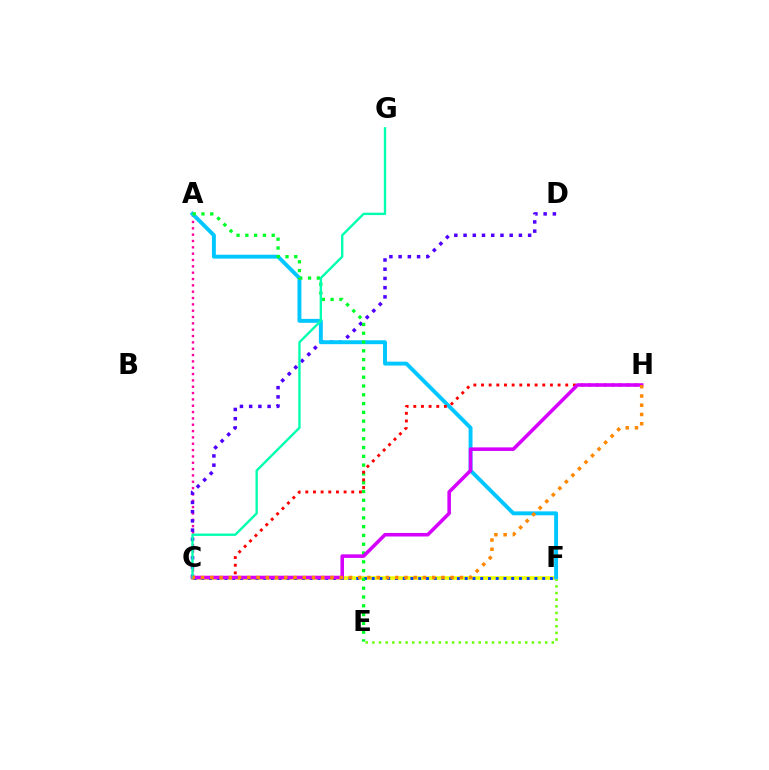{('E', 'F'): [{'color': '#66ff00', 'line_style': 'dotted', 'thickness': 1.81}], ('A', 'C'): [{'color': '#ff00a0', 'line_style': 'dotted', 'thickness': 1.72}], ('C', 'D'): [{'color': '#4f00ff', 'line_style': 'dotted', 'thickness': 2.51}], ('C', 'F'): [{'color': '#eeff00', 'line_style': 'solid', 'thickness': 2.56}, {'color': '#003fff', 'line_style': 'dotted', 'thickness': 2.11}], ('A', 'F'): [{'color': '#00c7ff', 'line_style': 'solid', 'thickness': 2.81}], ('A', 'E'): [{'color': '#00ff27', 'line_style': 'dotted', 'thickness': 2.39}], ('C', 'H'): [{'color': '#ff0000', 'line_style': 'dotted', 'thickness': 2.08}, {'color': '#d600ff', 'line_style': 'solid', 'thickness': 2.56}, {'color': '#ff8800', 'line_style': 'dotted', 'thickness': 2.51}], ('C', 'G'): [{'color': '#00ffaf', 'line_style': 'solid', 'thickness': 1.7}]}